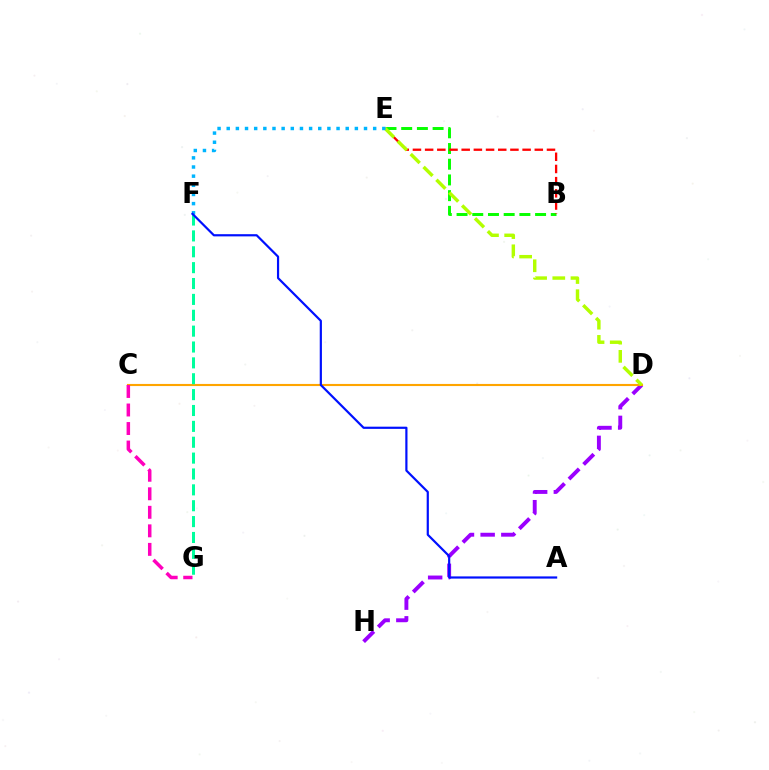{('B', 'E'): [{'color': '#08ff00', 'line_style': 'dashed', 'thickness': 2.13}, {'color': '#ff0000', 'line_style': 'dashed', 'thickness': 1.66}], ('D', 'H'): [{'color': '#9b00ff', 'line_style': 'dashed', 'thickness': 2.81}], ('C', 'D'): [{'color': '#ffa500', 'line_style': 'solid', 'thickness': 1.53}], ('C', 'G'): [{'color': '#ff00bd', 'line_style': 'dashed', 'thickness': 2.52}], ('F', 'G'): [{'color': '#00ff9d', 'line_style': 'dashed', 'thickness': 2.16}], ('D', 'E'): [{'color': '#b3ff00', 'line_style': 'dashed', 'thickness': 2.47}], ('E', 'F'): [{'color': '#00b5ff', 'line_style': 'dotted', 'thickness': 2.49}], ('A', 'F'): [{'color': '#0010ff', 'line_style': 'solid', 'thickness': 1.58}]}